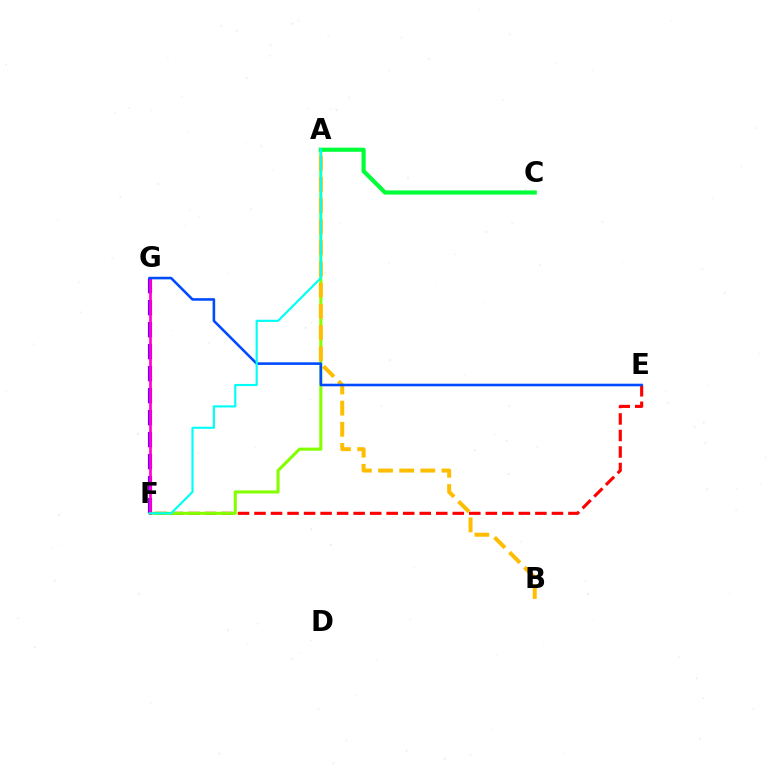{('E', 'F'): [{'color': '#ff0000', 'line_style': 'dashed', 'thickness': 2.24}], ('A', 'F'): [{'color': '#84ff00', 'line_style': 'solid', 'thickness': 2.23}, {'color': '#00fff6', 'line_style': 'solid', 'thickness': 1.55}], ('A', 'C'): [{'color': '#00ff39', 'line_style': 'solid', 'thickness': 2.99}], ('F', 'G'): [{'color': '#7200ff', 'line_style': 'dashed', 'thickness': 2.99}, {'color': '#ff00cf', 'line_style': 'solid', 'thickness': 1.92}], ('A', 'B'): [{'color': '#ffbd00', 'line_style': 'dashed', 'thickness': 2.87}], ('E', 'G'): [{'color': '#004bff', 'line_style': 'solid', 'thickness': 1.86}]}